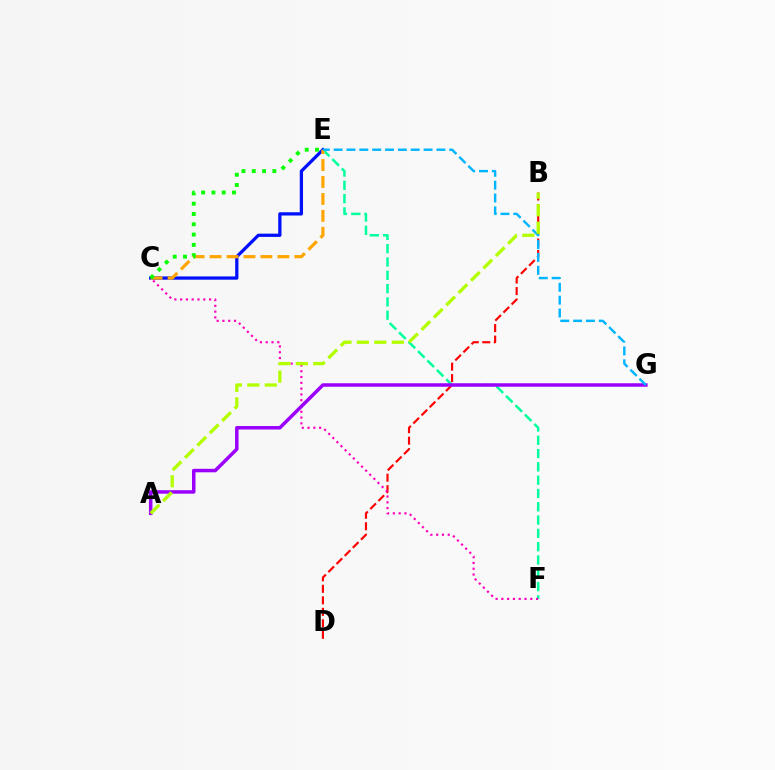{('B', 'D'): [{'color': '#ff0000', 'line_style': 'dashed', 'thickness': 1.56}], ('E', 'F'): [{'color': '#00ff9d', 'line_style': 'dashed', 'thickness': 1.81}], ('C', 'F'): [{'color': '#ff00bd', 'line_style': 'dotted', 'thickness': 1.57}], ('A', 'G'): [{'color': '#9b00ff', 'line_style': 'solid', 'thickness': 2.51}], ('C', 'E'): [{'color': '#0010ff', 'line_style': 'solid', 'thickness': 2.35}, {'color': '#ffa500', 'line_style': 'dashed', 'thickness': 2.3}, {'color': '#08ff00', 'line_style': 'dotted', 'thickness': 2.8}], ('E', 'G'): [{'color': '#00b5ff', 'line_style': 'dashed', 'thickness': 1.75}], ('A', 'B'): [{'color': '#b3ff00', 'line_style': 'dashed', 'thickness': 2.37}]}